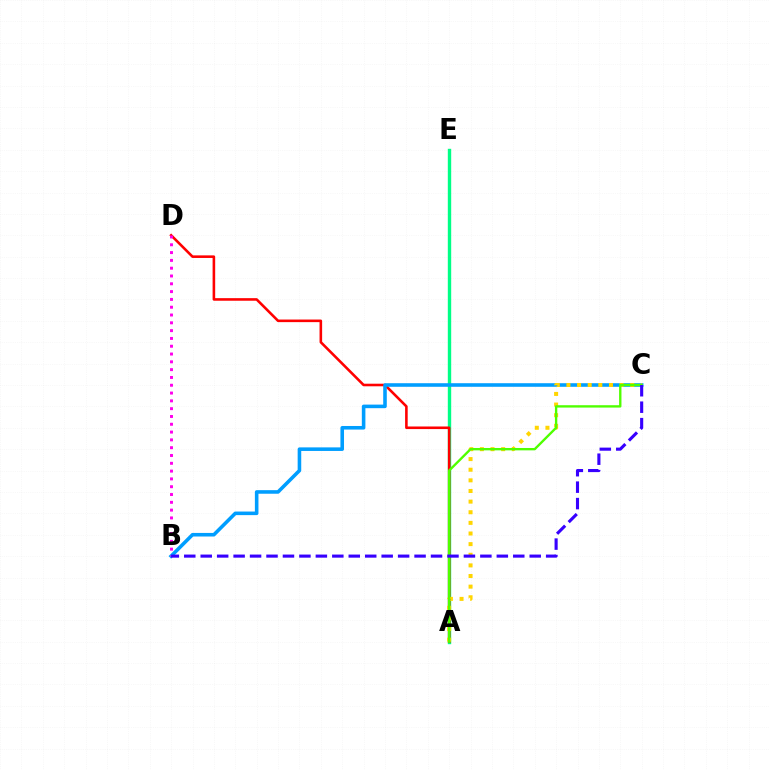{('A', 'E'): [{'color': '#00ff86', 'line_style': 'solid', 'thickness': 2.43}], ('A', 'D'): [{'color': '#ff0000', 'line_style': 'solid', 'thickness': 1.86}], ('B', 'C'): [{'color': '#009eff', 'line_style': 'solid', 'thickness': 2.57}, {'color': '#3700ff', 'line_style': 'dashed', 'thickness': 2.23}], ('B', 'D'): [{'color': '#ff00ed', 'line_style': 'dotted', 'thickness': 2.12}], ('A', 'C'): [{'color': '#ffd500', 'line_style': 'dotted', 'thickness': 2.89}, {'color': '#4fff00', 'line_style': 'solid', 'thickness': 1.7}]}